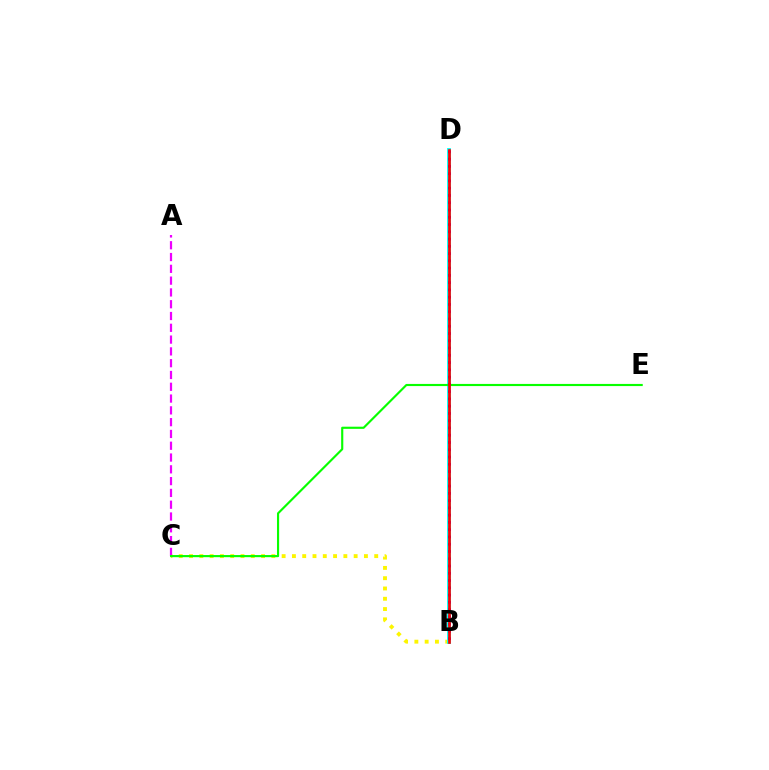{('B', 'C'): [{'color': '#fcf500', 'line_style': 'dotted', 'thickness': 2.8}], ('B', 'D'): [{'color': '#00fff6', 'line_style': 'solid', 'thickness': 2.77}, {'color': '#0010ff', 'line_style': 'dotted', 'thickness': 1.97}, {'color': '#ff0000', 'line_style': 'solid', 'thickness': 1.92}], ('A', 'C'): [{'color': '#ee00ff', 'line_style': 'dashed', 'thickness': 1.6}], ('C', 'E'): [{'color': '#08ff00', 'line_style': 'solid', 'thickness': 1.55}]}